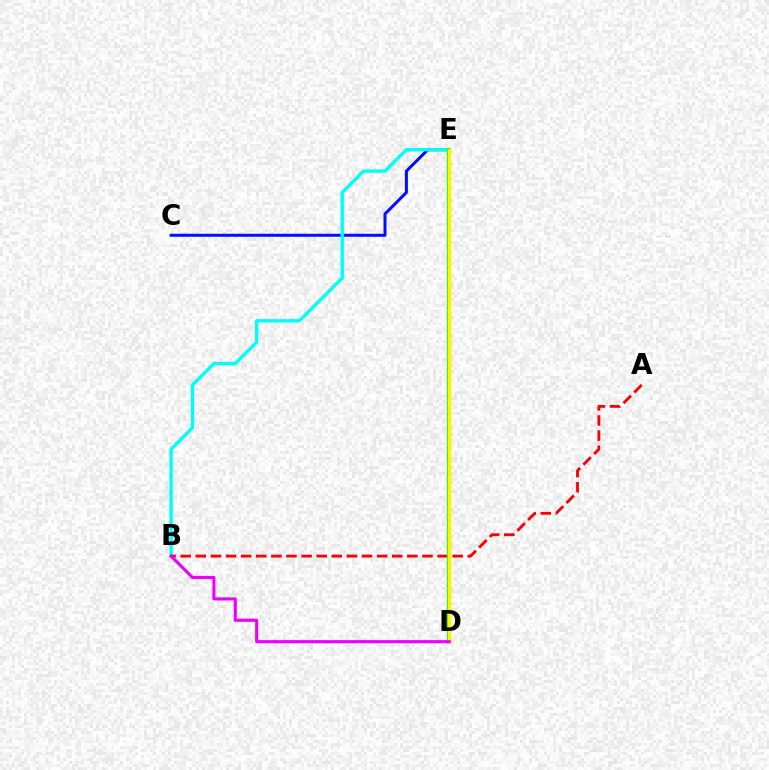{('C', 'E'): [{'color': '#0010ff', 'line_style': 'solid', 'thickness': 2.16}], ('B', 'E'): [{'color': '#00fff6', 'line_style': 'solid', 'thickness': 2.43}], ('A', 'B'): [{'color': '#ff0000', 'line_style': 'dashed', 'thickness': 2.05}], ('D', 'E'): [{'color': '#08ff00', 'line_style': 'solid', 'thickness': 2.96}, {'color': '#fcf500', 'line_style': 'solid', 'thickness': 2.46}], ('B', 'D'): [{'color': '#ee00ff', 'line_style': 'solid', 'thickness': 2.24}]}